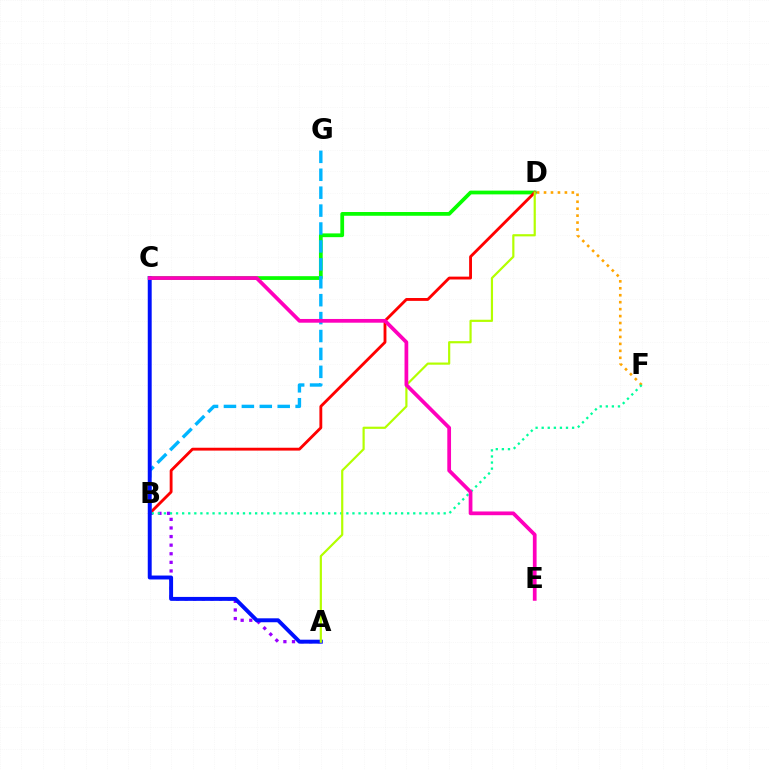{('D', 'F'): [{'color': '#ffa500', 'line_style': 'dotted', 'thickness': 1.89}], ('A', 'B'): [{'color': '#9b00ff', 'line_style': 'dotted', 'thickness': 2.34}], ('C', 'D'): [{'color': '#08ff00', 'line_style': 'solid', 'thickness': 2.71}], ('B', 'D'): [{'color': '#ff0000', 'line_style': 'solid', 'thickness': 2.05}], ('B', 'F'): [{'color': '#00ff9d', 'line_style': 'dotted', 'thickness': 1.65}], ('B', 'G'): [{'color': '#00b5ff', 'line_style': 'dashed', 'thickness': 2.43}], ('A', 'C'): [{'color': '#0010ff', 'line_style': 'solid', 'thickness': 2.83}], ('A', 'D'): [{'color': '#b3ff00', 'line_style': 'solid', 'thickness': 1.57}], ('C', 'E'): [{'color': '#ff00bd', 'line_style': 'solid', 'thickness': 2.69}]}